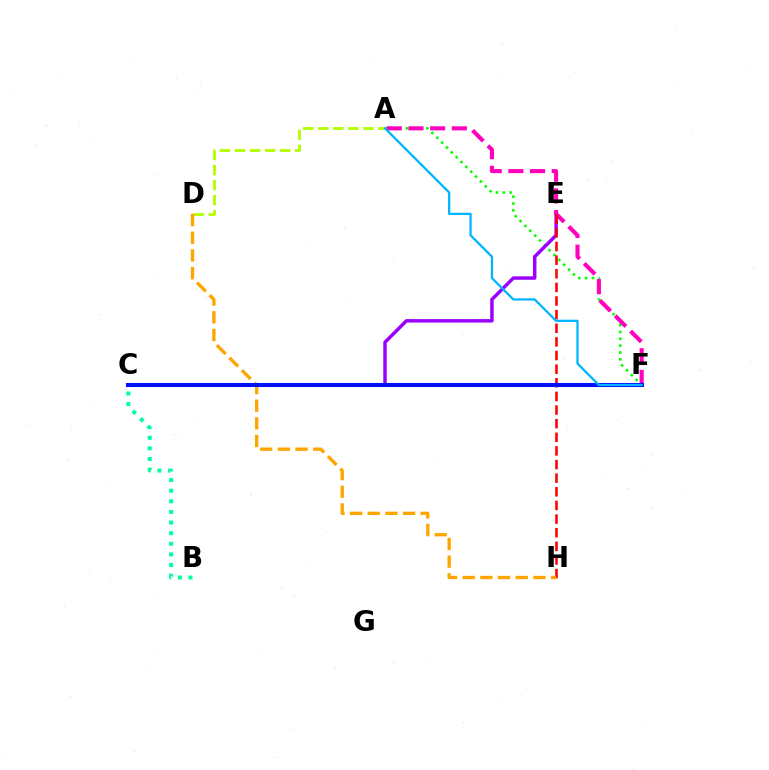{('A', 'F'): [{'color': '#08ff00', 'line_style': 'dotted', 'thickness': 1.86}, {'color': '#ff00bd', 'line_style': 'dashed', 'thickness': 2.95}, {'color': '#00b5ff', 'line_style': 'solid', 'thickness': 1.63}], ('C', 'E'): [{'color': '#9b00ff', 'line_style': 'solid', 'thickness': 2.48}], ('A', 'D'): [{'color': '#b3ff00', 'line_style': 'dashed', 'thickness': 2.04}], ('E', 'H'): [{'color': '#ff0000', 'line_style': 'dashed', 'thickness': 1.85}], ('D', 'H'): [{'color': '#ffa500', 'line_style': 'dashed', 'thickness': 2.4}], ('C', 'F'): [{'color': '#0010ff', 'line_style': 'solid', 'thickness': 2.92}], ('B', 'C'): [{'color': '#00ff9d', 'line_style': 'dotted', 'thickness': 2.89}]}